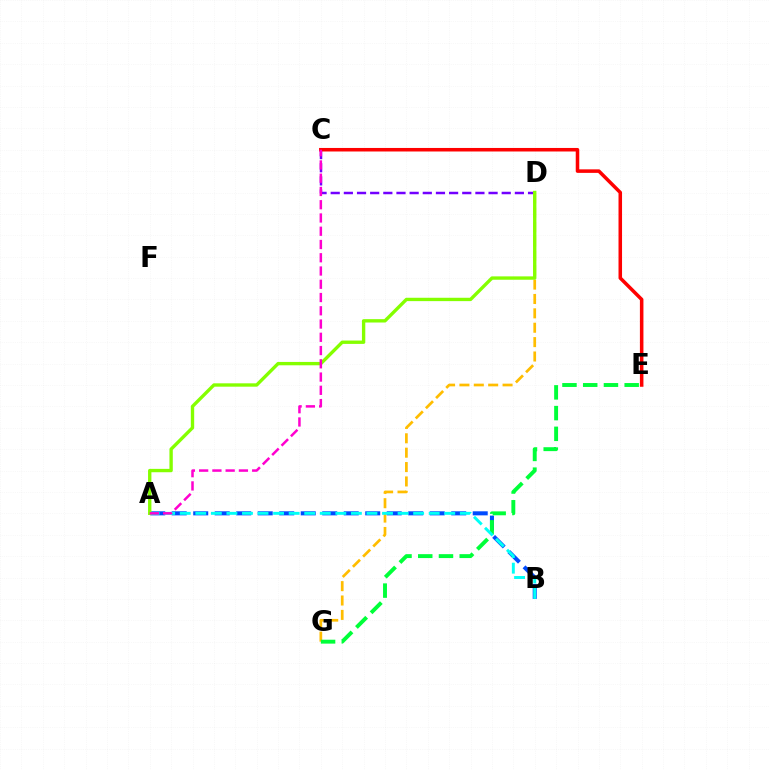{('A', 'B'): [{'color': '#004bff', 'line_style': 'dashed', 'thickness': 2.92}, {'color': '#00fff6', 'line_style': 'dashed', 'thickness': 2.11}], ('C', 'D'): [{'color': '#7200ff', 'line_style': 'dashed', 'thickness': 1.79}], ('D', 'G'): [{'color': '#ffbd00', 'line_style': 'dashed', 'thickness': 1.95}], ('E', 'G'): [{'color': '#00ff39', 'line_style': 'dashed', 'thickness': 2.82}], ('C', 'E'): [{'color': '#ff0000', 'line_style': 'solid', 'thickness': 2.54}], ('A', 'D'): [{'color': '#84ff00', 'line_style': 'solid', 'thickness': 2.42}], ('A', 'C'): [{'color': '#ff00cf', 'line_style': 'dashed', 'thickness': 1.8}]}